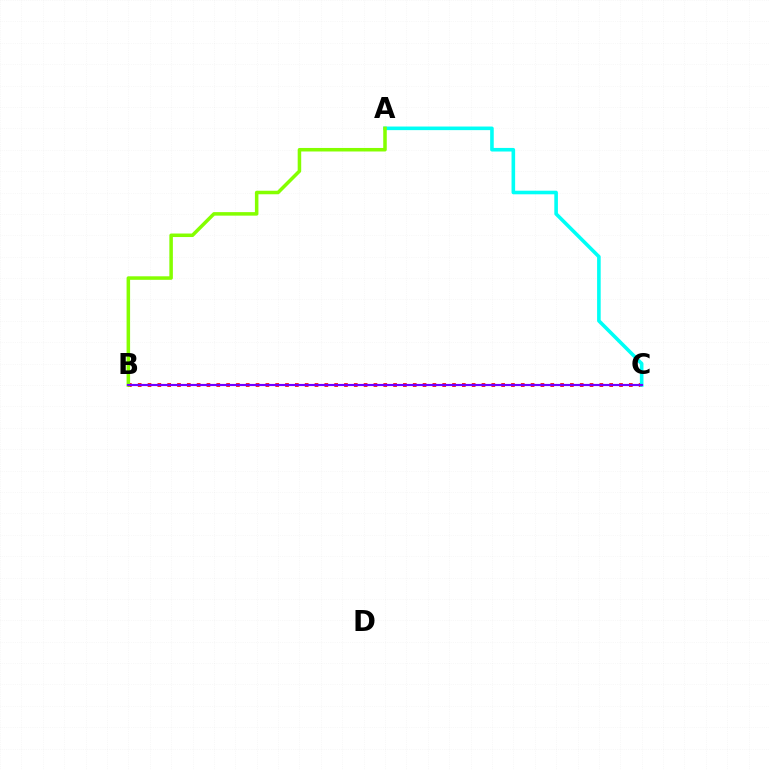{('B', 'C'): [{'color': '#ff0000', 'line_style': 'dotted', 'thickness': 2.67}, {'color': '#7200ff', 'line_style': 'solid', 'thickness': 1.56}], ('A', 'C'): [{'color': '#00fff6', 'line_style': 'solid', 'thickness': 2.59}], ('A', 'B'): [{'color': '#84ff00', 'line_style': 'solid', 'thickness': 2.54}]}